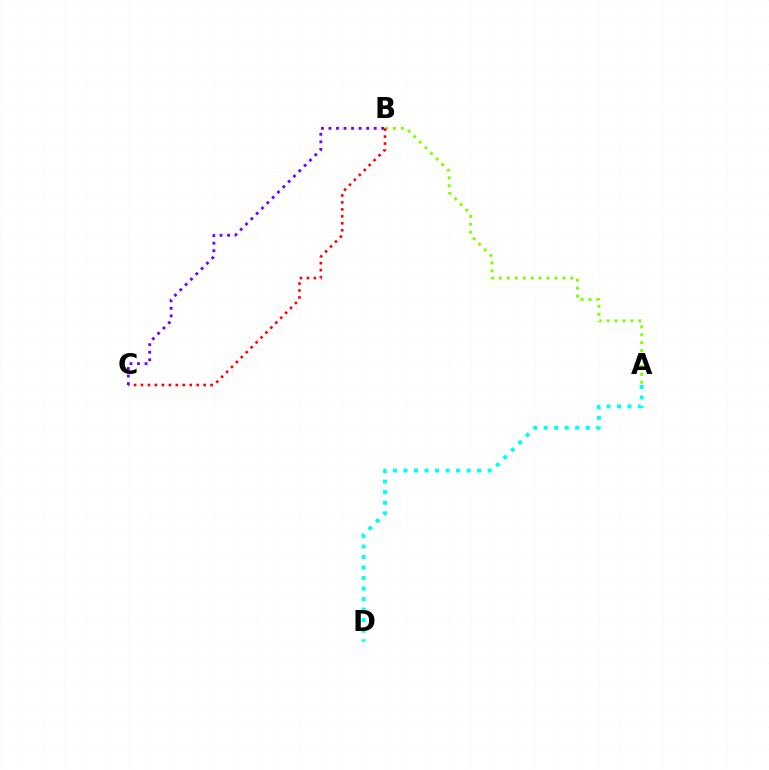{('A', 'B'): [{'color': '#84ff00', 'line_style': 'dotted', 'thickness': 2.15}], ('A', 'D'): [{'color': '#00fff6', 'line_style': 'dotted', 'thickness': 2.86}], ('B', 'C'): [{'color': '#ff0000', 'line_style': 'dotted', 'thickness': 1.89}, {'color': '#7200ff', 'line_style': 'dotted', 'thickness': 2.05}]}